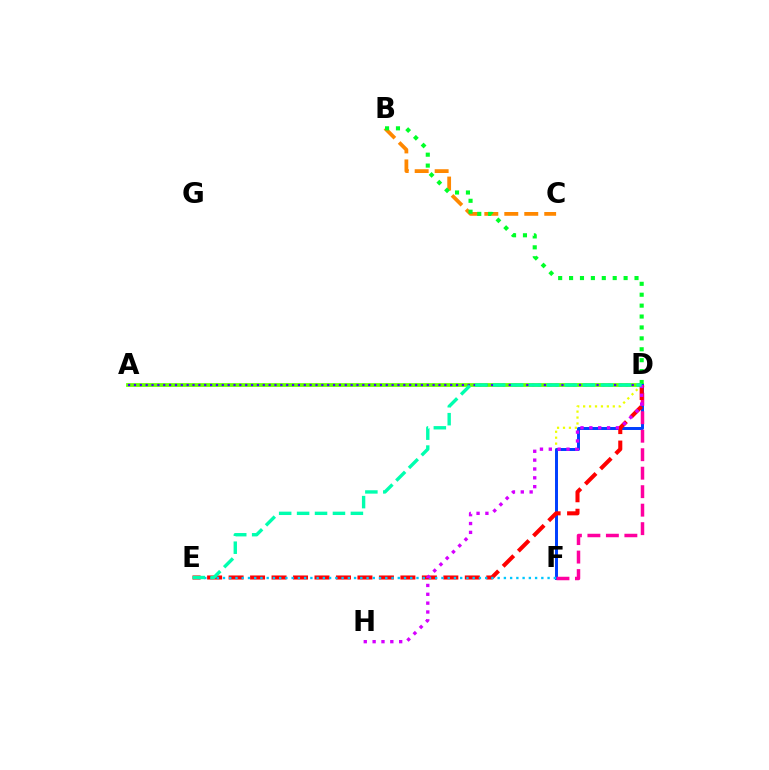{('A', 'D'): [{'color': '#66ff00', 'line_style': 'solid', 'thickness': 2.71}, {'color': '#4f00ff', 'line_style': 'dotted', 'thickness': 1.59}], ('D', 'F'): [{'color': '#eeff00', 'line_style': 'dotted', 'thickness': 1.61}, {'color': '#003fff', 'line_style': 'solid', 'thickness': 2.13}, {'color': '#ff00a0', 'line_style': 'dashed', 'thickness': 2.51}], ('B', 'C'): [{'color': '#ff8800', 'line_style': 'dashed', 'thickness': 2.71}], ('B', 'D'): [{'color': '#00ff27', 'line_style': 'dotted', 'thickness': 2.96}], ('D', 'E'): [{'color': '#ff0000', 'line_style': 'dashed', 'thickness': 2.92}, {'color': '#00ffaf', 'line_style': 'dashed', 'thickness': 2.44}], ('E', 'F'): [{'color': '#00c7ff', 'line_style': 'dotted', 'thickness': 1.7}], ('D', 'H'): [{'color': '#d600ff', 'line_style': 'dotted', 'thickness': 2.4}]}